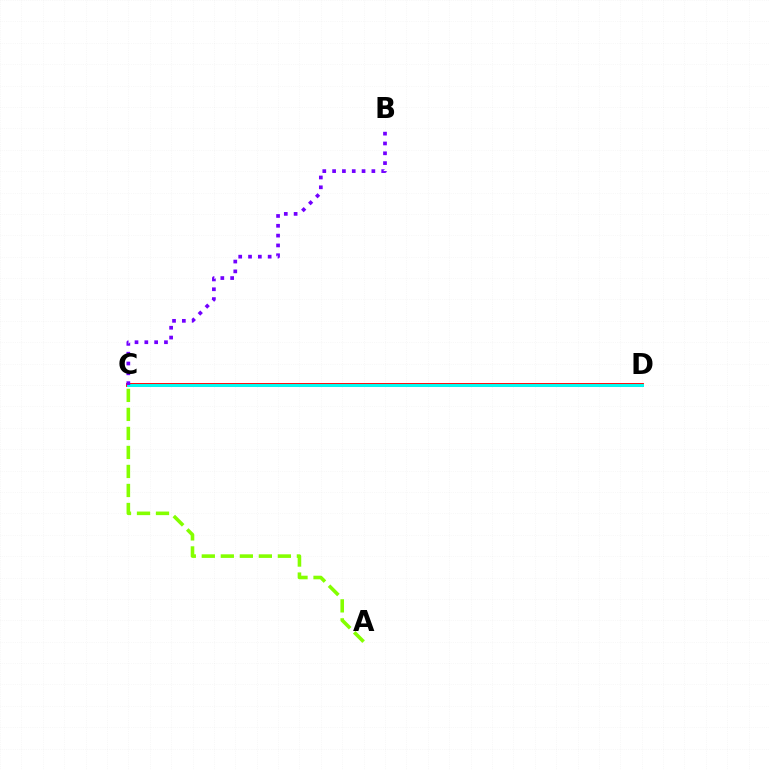{('C', 'D'): [{'color': '#ff0000', 'line_style': 'solid', 'thickness': 2.78}, {'color': '#00fff6', 'line_style': 'solid', 'thickness': 2.1}], ('A', 'C'): [{'color': '#84ff00', 'line_style': 'dashed', 'thickness': 2.58}], ('B', 'C'): [{'color': '#7200ff', 'line_style': 'dotted', 'thickness': 2.67}]}